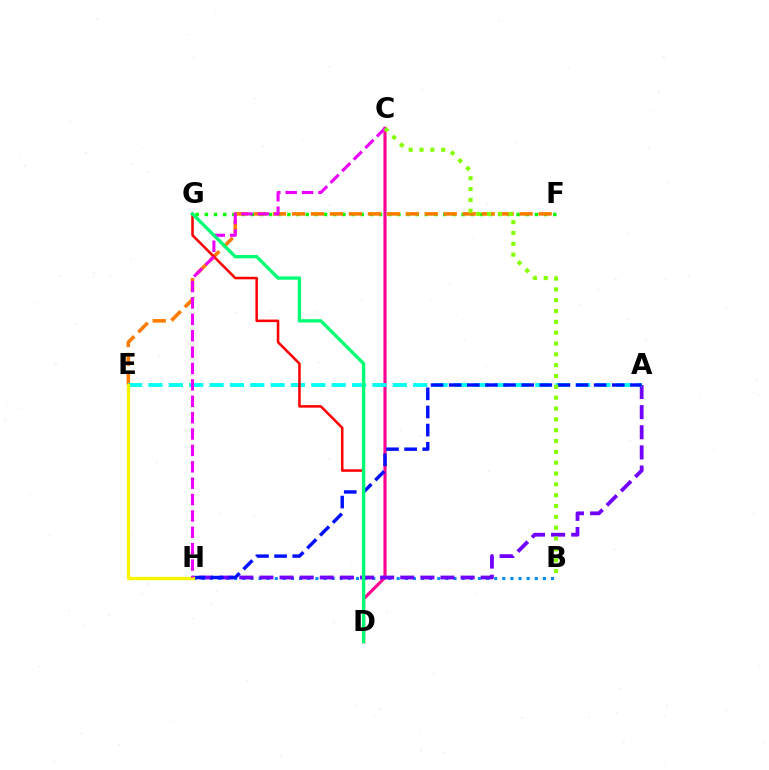{('B', 'H'): [{'color': '#008cff', 'line_style': 'dotted', 'thickness': 2.21}], ('C', 'D'): [{'color': '#ff0094', 'line_style': 'solid', 'thickness': 2.27}], ('F', 'G'): [{'color': '#08ff00', 'line_style': 'dotted', 'thickness': 2.49}], ('E', 'F'): [{'color': '#ff7c00', 'line_style': 'dashed', 'thickness': 2.58}], ('A', 'H'): [{'color': '#7200ff', 'line_style': 'dashed', 'thickness': 2.73}, {'color': '#0010ff', 'line_style': 'dashed', 'thickness': 2.46}], ('A', 'E'): [{'color': '#00fff6', 'line_style': 'dashed', 'thickness': 2.77}], ('D', 'G'): [{'color': '#ff0000', 'line_style': 'solid', 'thickness': 1.82}, {'color': '#00ff74', 'line_style': 'solid', 'thickness': 2.41}], ('E', 'H'): [{'color': '#fcf500', 'line_style': 'solid', 'thickness': 2.35}], ('C', 'H'): [{'color': '#ee00ff', 'line_style': 'dashed', 'thickness': 2.23}], ('B', 'C'): [{'color': '#84ff00', 'line_style': 'dotted', 'thickness': 2.94}]}